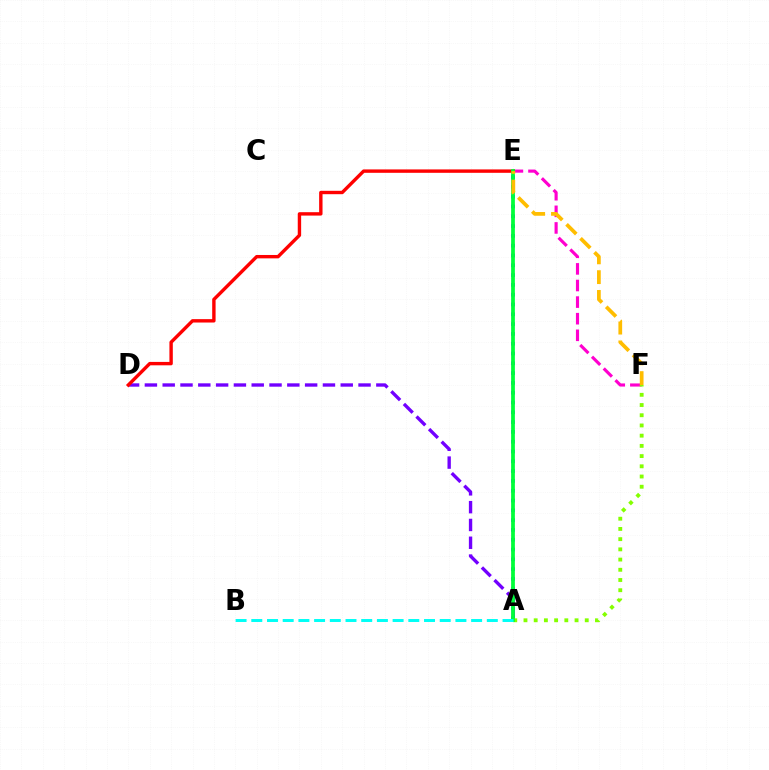{('A', 'D'): [{'color': '#7200ff', 'line_style': 'dashed', 'thickness': 2.42}], ('E', 'F'): [{'color': '#ff00cf', 'line_style': 'dashed', 'thickness': 2.26}, {'color': '#ffbd00', 'line_style': 'dashed', 'thickness': 2.69}], ('D', 'E'): [{'color': '#ff0000', 'line_style': 'solid', 'thickness': 2.44}], ('A', 'E'): [{'color': '#004bff', 'line_style': 'dotted', 'thickness': 2.66}, {'color': '#00ff39', 'line_style': 'solid', 'thickness': 2.7}], ('A', 'F'): [{'color': '#84ff00', 'line_style': 'dotted', 'thickness': 2.77}], ('A', 'B'): [{'color': '#00fff6', 'line_style': 'dashed', 'thickness': 2.13}]}